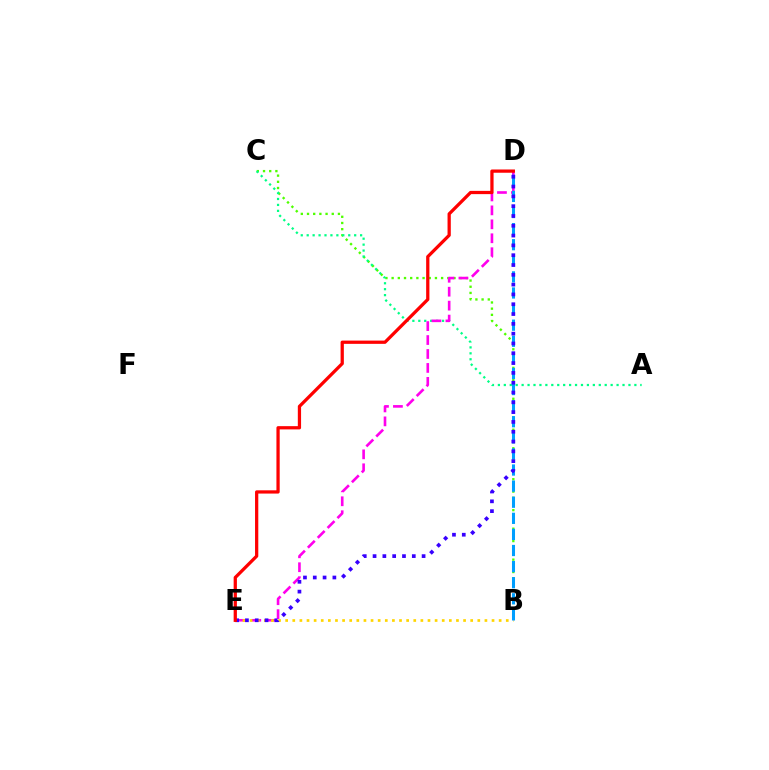{('B', 'C'): [{'color': '#4fff00', 'line_style': 'dotted', 'thickness': 1.68}], ('A', 'C'): [{'color': '#00ff86', 'line_style': 'dotted', 'thickness': 1.61}], ('D', 'E'): [{'color': '#ff00ed', 'line_style': 'dashed', 'thickness': 1.89}, {'color': '#3700ff', 'line_style': 'dotted', 'thickness': 2.66}, {'color': '#ff0000', 'line_style': 'solid', 'thickness': 2.34}], ('B', 'E'): [{'color': '#ffd500', 'line_style': 'dotted', 'thickness': 1.93}], ('B', 'D'): [{'color': '#009eff', 'line_style': 'dashed', 'thickness': 2.19}]}